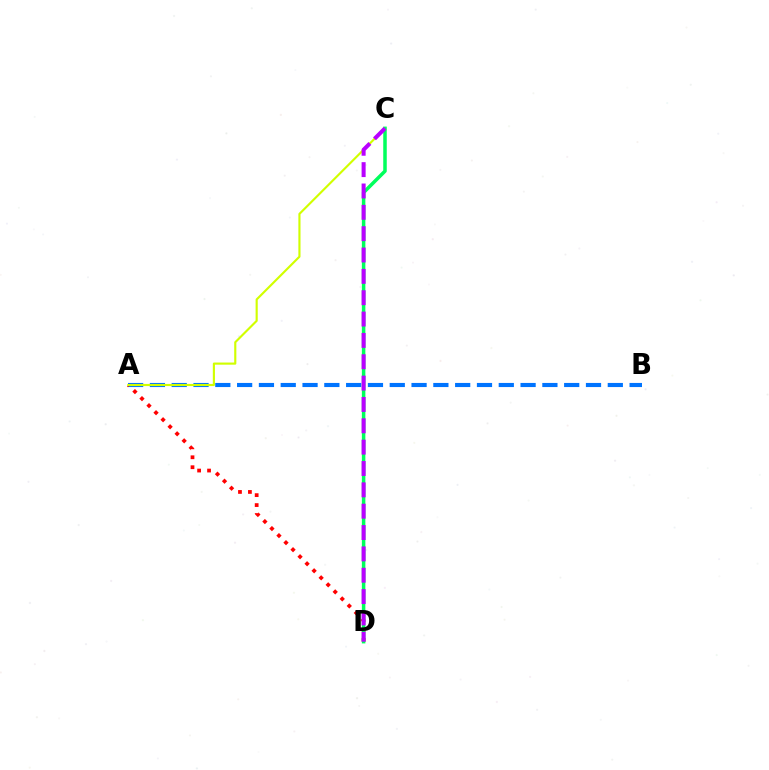{('A', 'B'): [{'color': '#0074ff', 'line_style': 'dashed', 'thickness': 2.96}], ('A', 'D'): [{'color': '#ff0000', 'line_style': 'dotted', 'thickness': 2.7}], ('A', 'C'): [{'color': '#d1ff00', 'line_style': 'solid', 'thickness': 1.54}], ('C', 'D'): [{'color': '#00ff5c', 'line_style': 'solid', 'thickness': 2.53}, {'color': '#b900ff', 'line_style': 'dashed', 'thickness': 2.9}]}